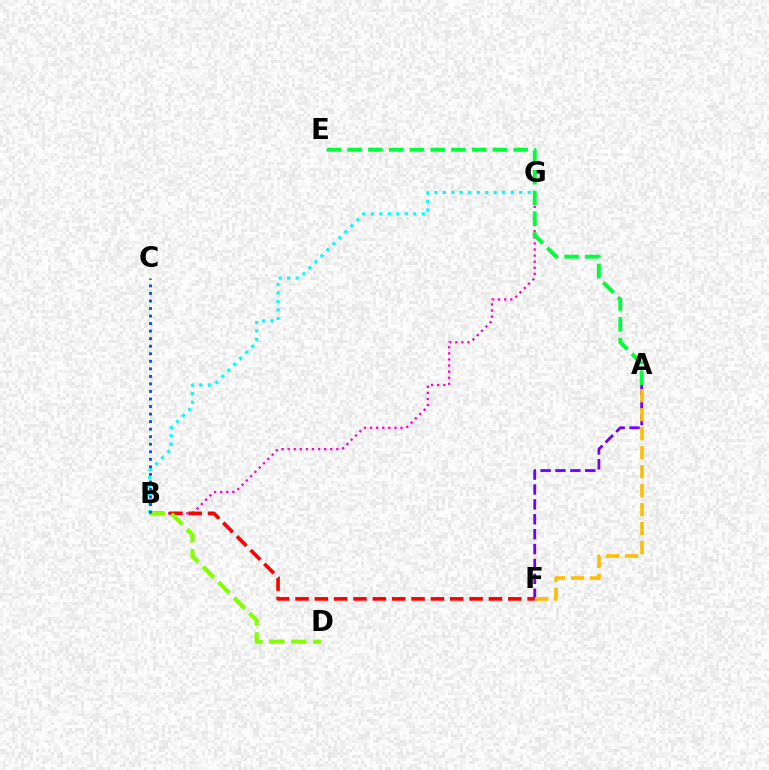{('B', 'G'): [{'color': '#ff00cf', 'line_style': 'dotted', 'thickness': 1.65}, {'color': '#00fff6', 'line_style': 'dotted', 'thickness': 2.31}], ('A', 'F'): [{'color': '#7200ff', 'line_style': 'dashed', 'thickness': 2.02}, {'color': '#ffbd00', 'line_style': 'dashed', 'thickness': 2.58}], ('A', 'E'): [{'color': '#00ff39', 'line_style': 'dashed', 'thickness': 2.82}], ('B', 'F'): [{'color': '#ff0000', 'line_style': 'dashed', 'thickness': 2.63}], ('B', 'D'): [{'color': '#84ff00', 'line_style': 'dashed', 'thickness': 2.98}], ('B', 'C'): [{'color': '#004bff', 'line_style': 'dotted', 'thickness': 2.05}]}